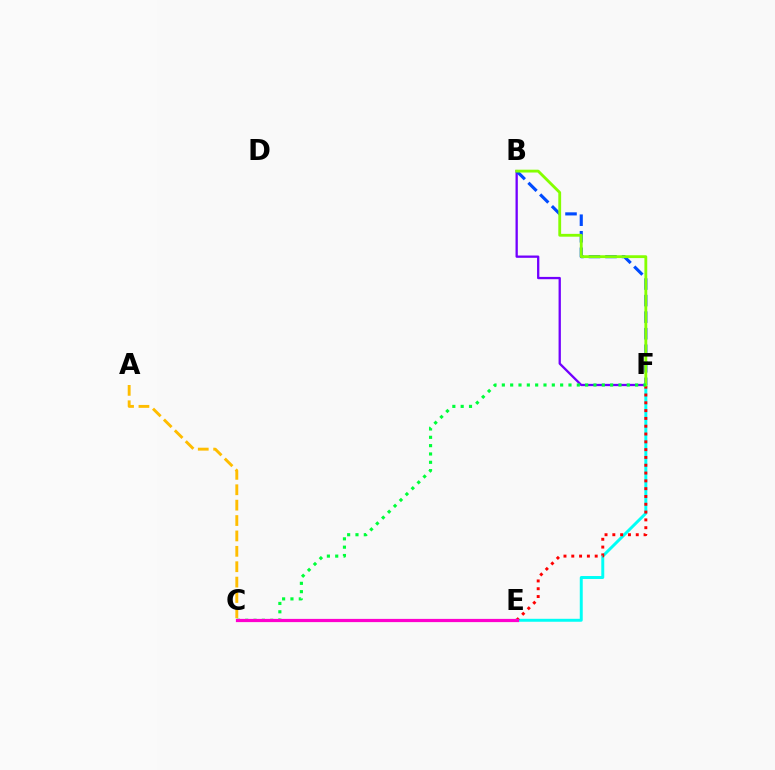{('B', 'F'): [{'color': '#7200ff', 'line_style': 'solid', 'thickness': 1.66}, {'color': '#004bff', 'line_style': 'dashed', 'thickness': 2.25}, {'color': '#84ff00', 'line_style': 'solid', 'thickness': 2.03}], ('A', 'C'): [{'color': '#ffbd00', 'line_style': 'dashed', 'thickness': 2.09}], ('E', 'F'): [{'color': '#00fff6', 'line_style': 'solid', 'thickness': 2.12}, {'color': '#ff0000', 'line_style': 'dotted', 'thickness': 2.12}], ('C', 'F'): [{'color': '#00ff39', 'line_style': 'dotted', 'thickness': 2.26}], ('C', 'E'): [{'color': '#ff00cf', 'line_style': 'solid', 'thickness': 2.32}]}